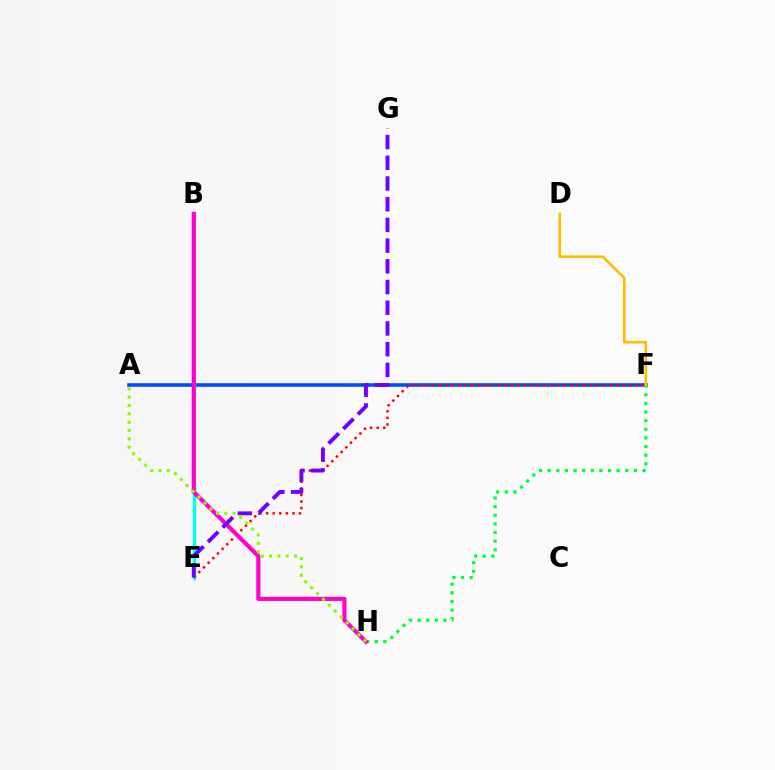{('A', 'F'): [{'color': '#004bff', 'line_style': 'solid', 'thickness': 2.57}], ('B', 'E'): [{'color': '#00fff6', 'line_style': 'solid', 'thickness': 2.48}], ('E', 'F'): [{'color': '#ff0000', 'line_style': 'dotted', 'thickness': 1.79}], ('F', 'H'): [{'color': '#00ff39', 'line_style': 'dotted', 'thickness': 2.34}], ('B', 'H'): [{'color': '#ff00cf', 'line_style': 'solid', 'thickness': 2.99}], ('D', 'F'): [{'color': '#ffbd00', 'line_style': 'solid', 'thickness': 1.89}], ('E', 'G'): [{'color': '#7200ff', 'line_style': 'dashed', 'thickness': 2.81}], ('A', 'H'): [{'color': '#84ff00', 'line_style': 'dotted', 'thickness': 2.26}]}